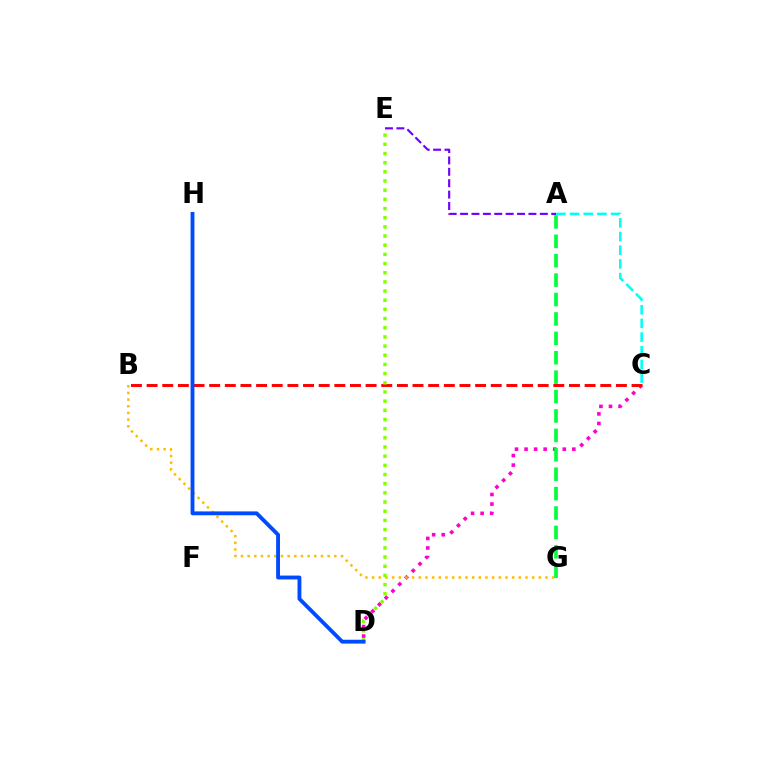{('C', 'D'): [{'color': '#ff00cf', 'line_style': 'dotted', 'thickness': 2.6}], ('B', 'G'): [{'color': '#ffbd00', 'line_style': 'dotted', 'thickness': 1.81}], ('B', 'C'): [{'color': '#ff0000', 'line_style': 'dashed', 'thickness': 2.13}], ('D', 'E'): [{'color': '#84ff00', 'line_style': 'dotted', 'thickness': 2.49}], ('A', 'G'): [{'color': '#00ff39', 'line_style': 'dashed', 'thickness': 2.64}], ('A', 'E'): [{'color': '#7200ff', 'line_style': 'dashed', 'thickness': 1.55}], ('D', 'H'): [{'color': '#004bff', 'line_style': 'solid', 'thickness': 2.77}], ('A', 'C'): [{'color': '#00fff6', 'line_style': 'dashed', 'thickness': 1.86}]}